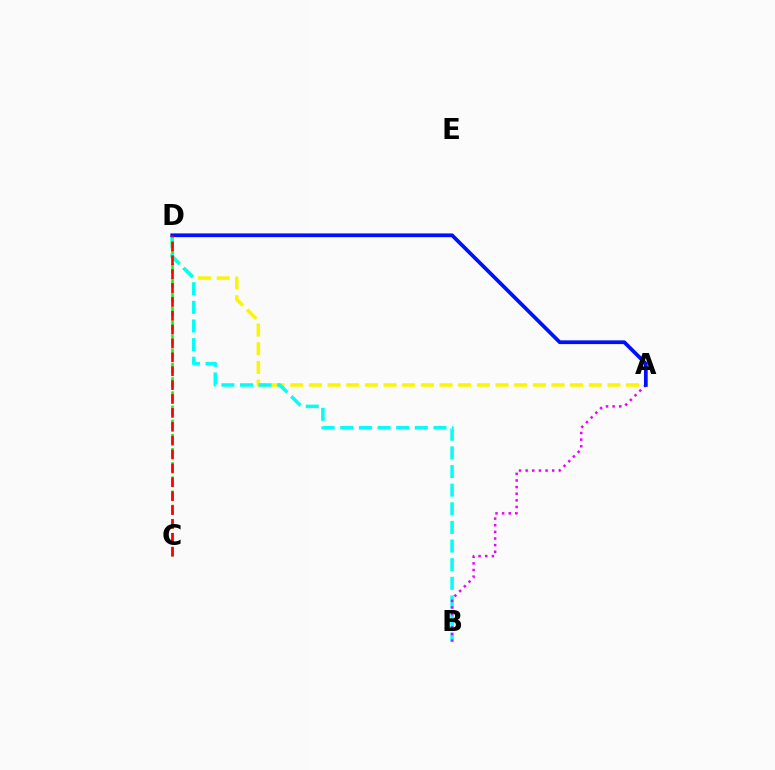{('C', 'D'): [{'color': '#08ff00', 'line_style': 'dashed', 'thickness': 1.92}, {'color': '#ff0000', 'line_style': 'dashed', 'thickness': 1.89}], ('A', 'D'): [{'color': '#fcf500', 'line_style': 'dashed', 'thickness': 2.53}, {'color': '#0010ff', 'line_style': 'solid', 'thickness': 2.69}], ('B', 'D'): [{'color': '#00fff6', 'line_style': 'dashed', 'thickness': 2.53}], ('A', 'B'): [{'color': '#ee00ff', 'line_style': 'dotted', 'thickness': 1.8}]}